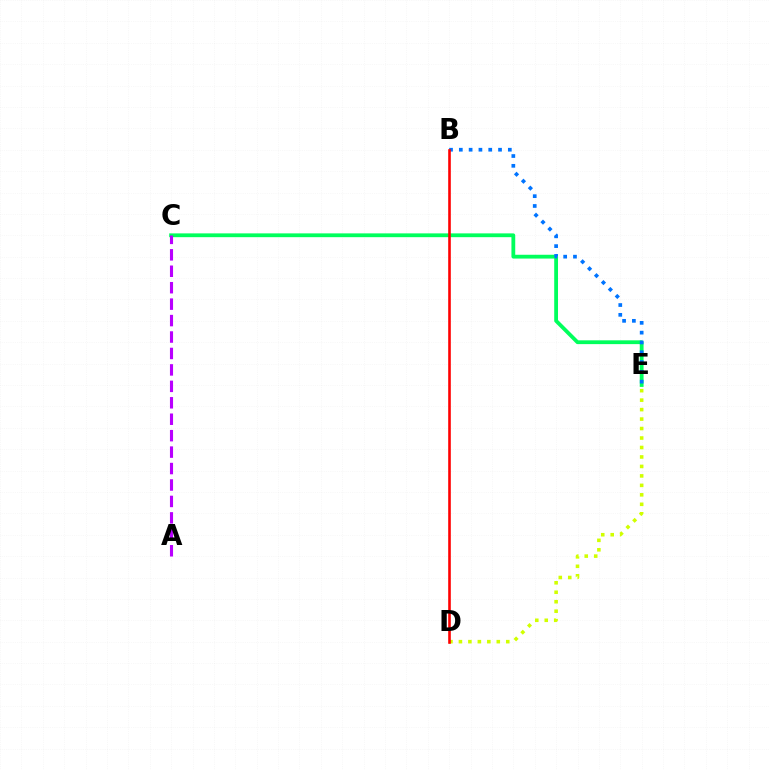{('D', 'E'): [{'color': '#d1ff00', 'line_style': 'dotted', 'thickness': 2.57}], ('C', 'E'): [{'color': '#00ff5c', 'line_style': 'solid', 'thickness': 2.74}], ('B', 'E'): [{'color': '#0074ff', 'line_style': 'dotted', 'thickness': 2.66}], ('B', 'D'): [{'color': '#ff0000', 'line_style': 'solid', 'thickness': 1.88}], ('A', 'C'): [{'color': '#b900ff', 'line_style': 'dashed', 'thickness': 2.23}]}